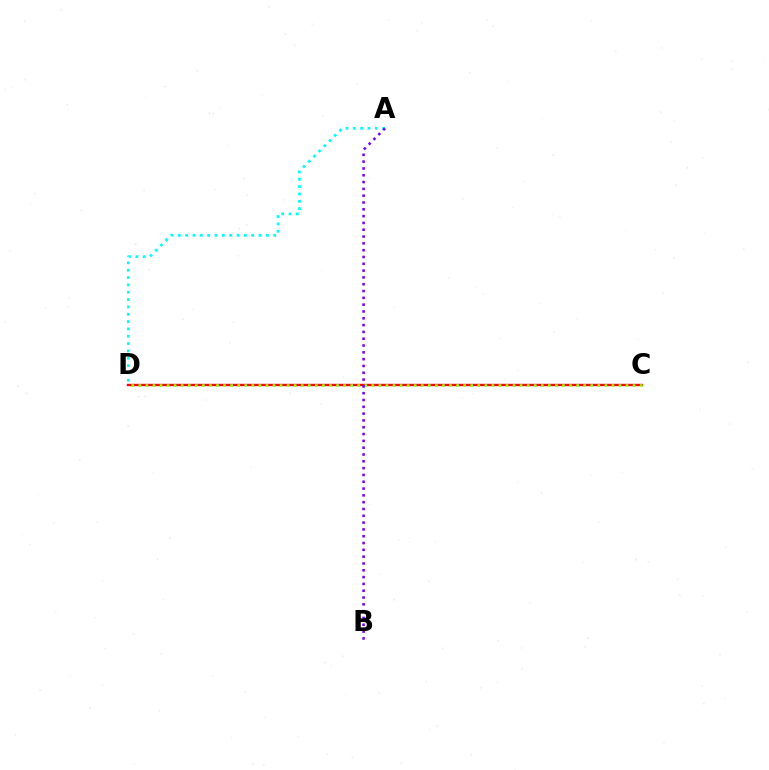{('A', 'D'): [{'color': '#00fff6', 'line_style': 'dotted', 'thickness': 1.99}], ('C', 'D'): [{'color': '#ff0000', 'line_style': 'solid', 'thickness': 1.72}, {'color': '#84ff00', 'line_style': 'dotted', 'thickness': 1.92}], ('A', 'B'): [{'color': '#7200ff', 'line_style': 'dotted', 'thickness': 1.85}]}